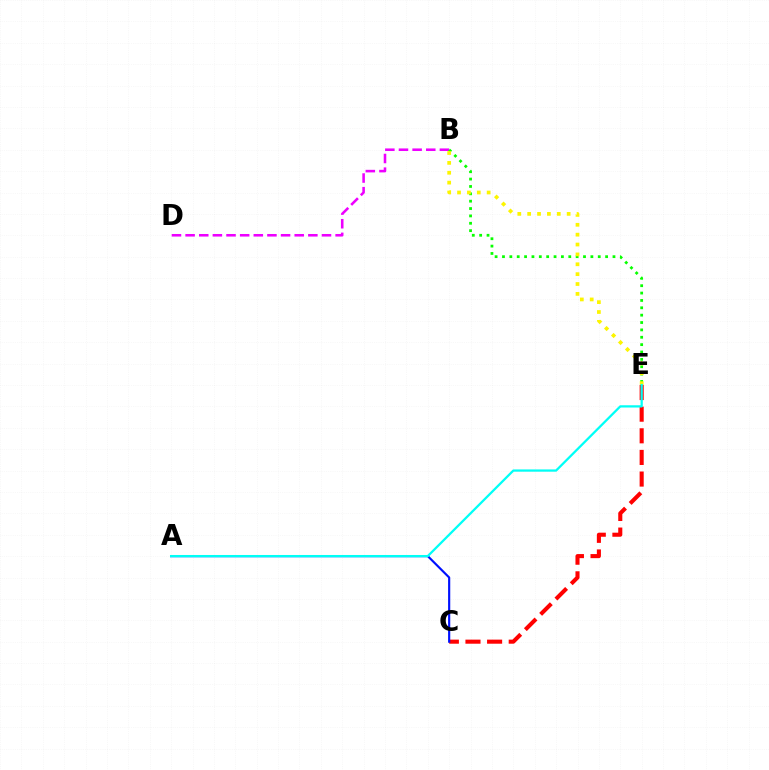{('B', 'D'): [{'color': '#ee00ff', 'line_style': 'dashed', 'thickness': 1.85}], ('C', 'E'): [{'color': '#ff0000', 'line_style': 'dashed', 'thickness': 2.94}], ('A', 'C'): [{'color': '#0010ff', 'line_style': 'solid', 'thickness': 1.55}], ('B', 'E'): [{'color': '#08ff00', 'line_style': 'dotted', 'thickness': 2.0}, {'color': '#fcf500', 'line_style': 'dotted', 'thickness': 2.68}], ('A', 'E'): [{'color': '#00fff6', 'line_style': 'solid', 'thickness': 1.63}]}